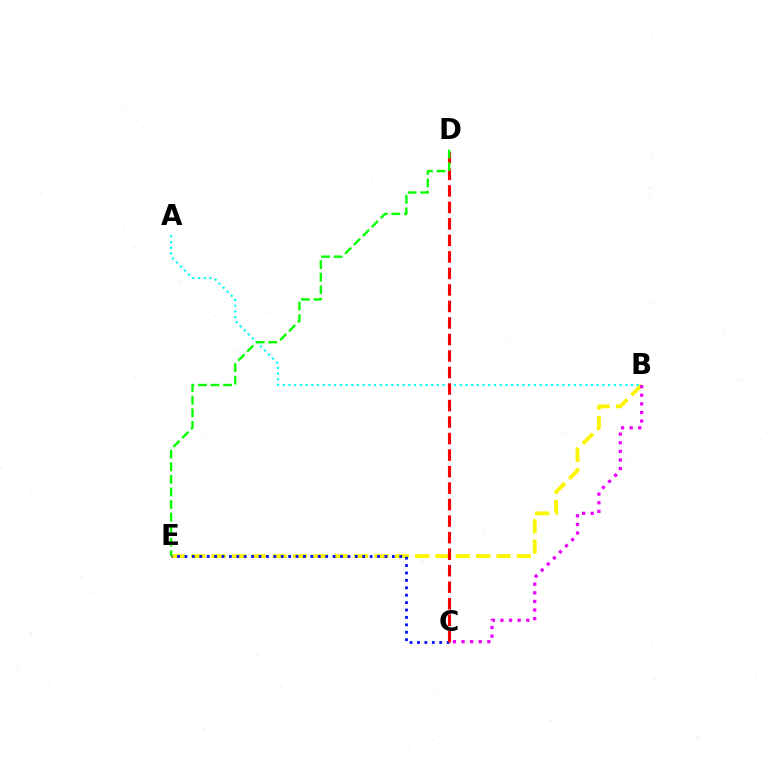{('B', 'E'): [{'color': '#fcf500', 'line_style': 'dashed', 'thickness': 2.76}], ('A', 'B'): [{'color': '#00fff6', 'line_style': 'dotted', 'thickness': 1.55}], ('C', 'E'): [{'color': '#0010ff', 'line_style': 'dotted', 'thickness': 2.01}], ('B', 'C'): [{'color': '#ee00ff', 'line_style': 'dotted', 'thickness': 2.34}], ('C', 'D'): [{'color': '#ff0000', 'line_style': 'dashed', 'thickness': 2.24}], ('D', 'E'): [{'color': '#08ff00', 'line_style': 'dashed', 'thickness': 1.71}]}